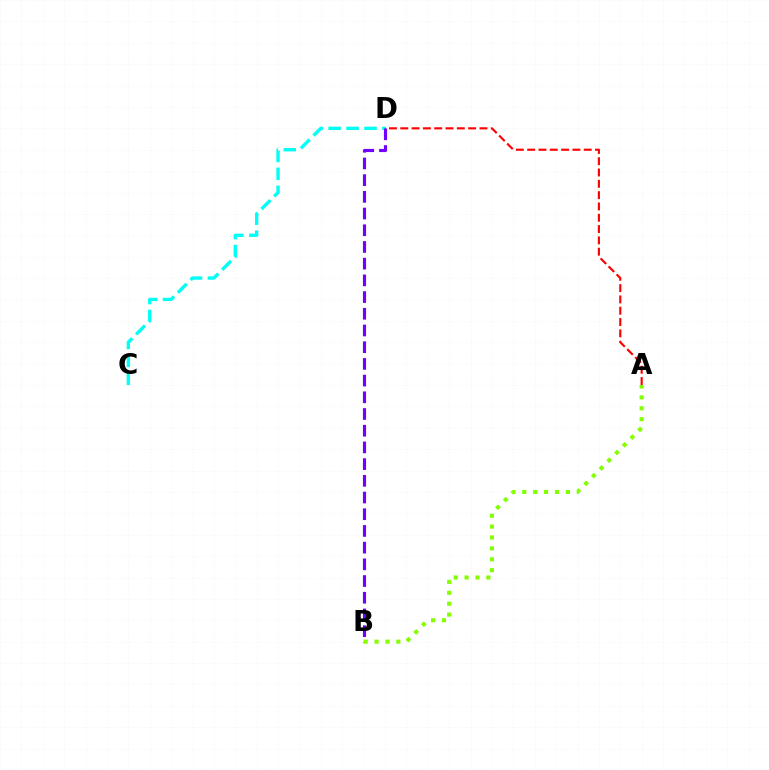{('A', 'D'): [{'color': '#ff0000', 'line_style': 'dashed', 'thickness': 1.54}], ('C', 'D'): [{'color': '#00fff6', 'line_style': 'dashed', 'thickness': 2.43}], ('B', 'D'): [{'color': '#7200ff', 'line_style': 'dashed', 'thickness': 2.27}], ('A', 'B'): [{'color': '#84ff00', 'line_style': 'dotted', 'thickness': 2.96}]}